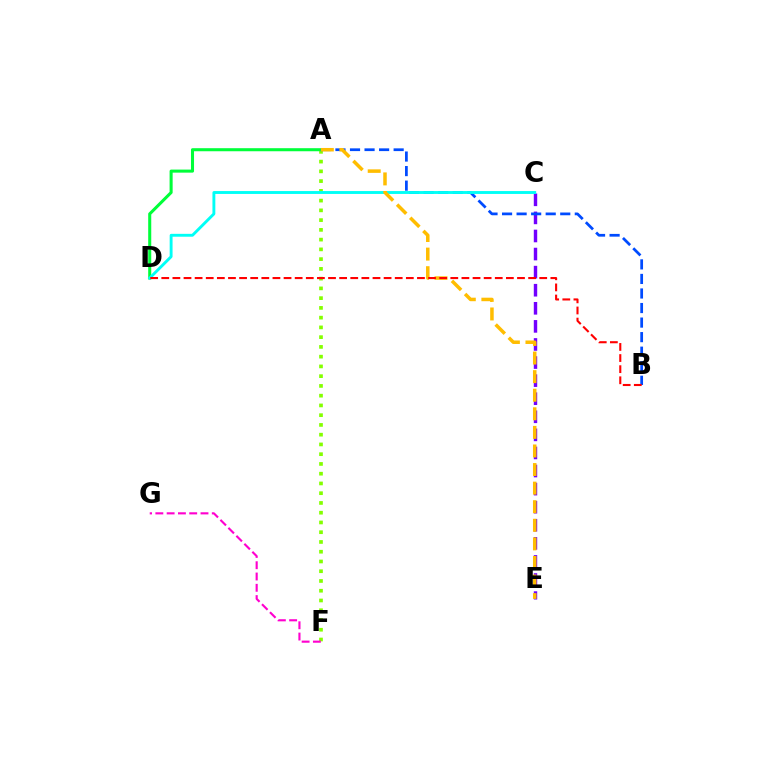{('C', 'E'): [{'color': '#7200ff', 'line_style': 'dashed', 'thickness': 2.46}], ('A', 'F'): [{'color': '#84ff00', 'line_style': 'dotted', 'thickness': 2.65}], ('A', 'D'): [{'color': '#00ff39', 'line_style': 'solid', 'thickness': 2.2}], ('A', 'B'): [{'color': '#004bff', 'line_style': 'dashed', 'thickness': 1.98}], ('C', 'D'): [{'color': '#00fff6', 'line_style': 'solid', 'thickness': 2.08}], ('A', 'E'): [{'color': '#ffbd00', 'line_style': 'dashed', 'thickness': 2.52}], ('B', 'D'): [{'color': '#ff0000', 'line_style': 'dashed', 'thickness': 1.51}], ('F', 'G'): [{'color': '#ff00cf', 'line_style': 'dashed', 'thickness': 1.53}]}